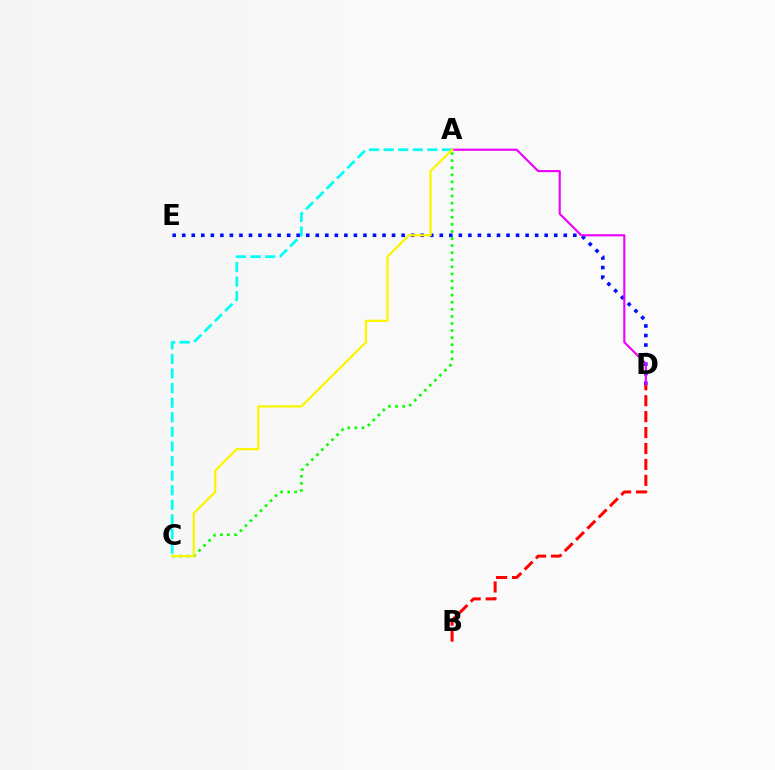{('D', 'E'): [{'color': '#0010ff', 'line_style': 'dotted', 'thickness': 2.59}], ('A', 'C'): [{'color': '#08ff00', 'line_style': 'dotted', 'thickness': 1.92}, {'color': '#00fff6', 'line_style': 'dashed', 'thickness': 1.98}, {'color': '#fcf500', 'line_style': 'solid', 'thickness': 1.62}], ('A', 'D'): [{'color': '#ee00ff', 'line_style': 'solid', 'thickness': 1.54}], ('B', 'D'): [{'color': '#ff0000', 'line_style': 'dashed', 'thickness': 2.16}]}